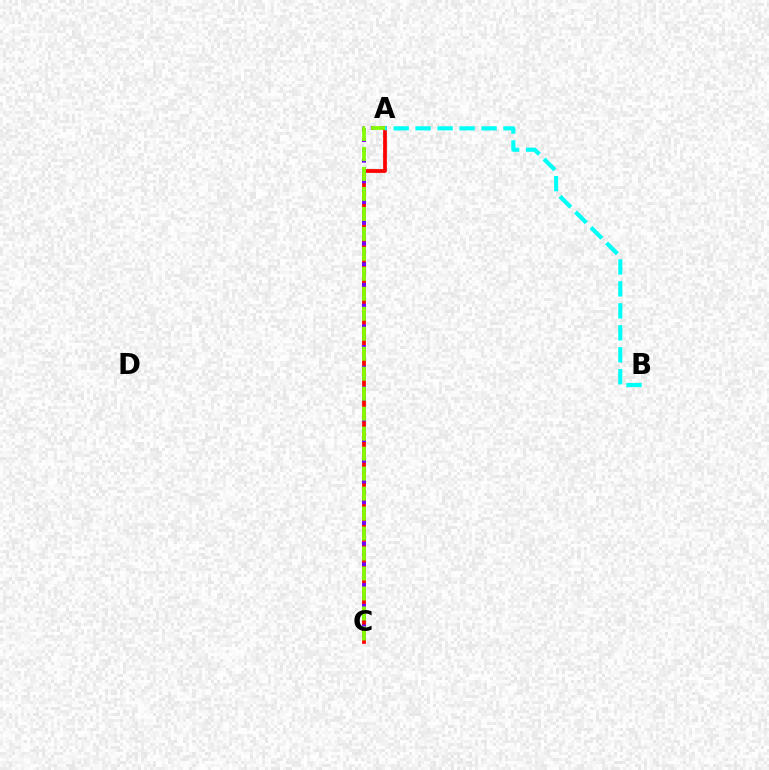{('A', 'C'): [{'color': '#ff0000', 'line_style': 'solid', 'thickness': 2.7}, {'color': '#7200ff', 'line_style': 'dotted', 'thickness': 2.81}, {'color': '#84ff00', 'line_style': 'dashed', 'thickness': 2.71}], ('A', 'B'): [{'color': '#00fff6', 'line_style': 'dashed', 'thickness': 2.98}]}